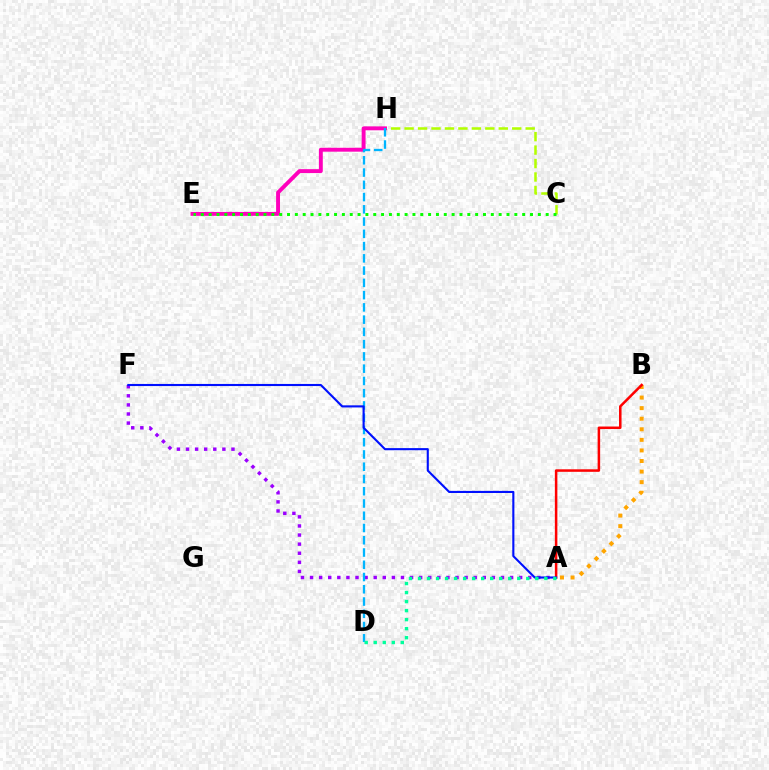{('C', 'H'): [{'color': '#b3ff00', 'line_style': 'dashed', 'thickness': 1.83}], ('A', 'F'): [{'color': '#9b00ff', 'line_style': 'dotted', 'thickness': 2.47}, {'color': '#0010ff', 'line_style': 'solid', 'thickness': 1.52}], ('A', 'B'): [{'color': '#ffa500', 'line_style': 'dotted', 'thickness': 2.87}, {'color': '#ff0000', 'line_style': 'solid', 'thickness': 1.82}], ('E', 'H'): [{'color': '#ff00bd', 'line_style': 'solid', 'thickness': 2.81}], ('D', 'H'): [{'color': '#00b5ff', 'line_style': 'dashed', 'thickness': 1.67}], ('C', 'E'): [{'color': '#08ff00', 'line_style': 'dotted', 'thickness': 2.13}], ('A', 'D'): [{'color': '#00ff9d', 'line_style': 'dotted', 'thickness': 2.45}]}